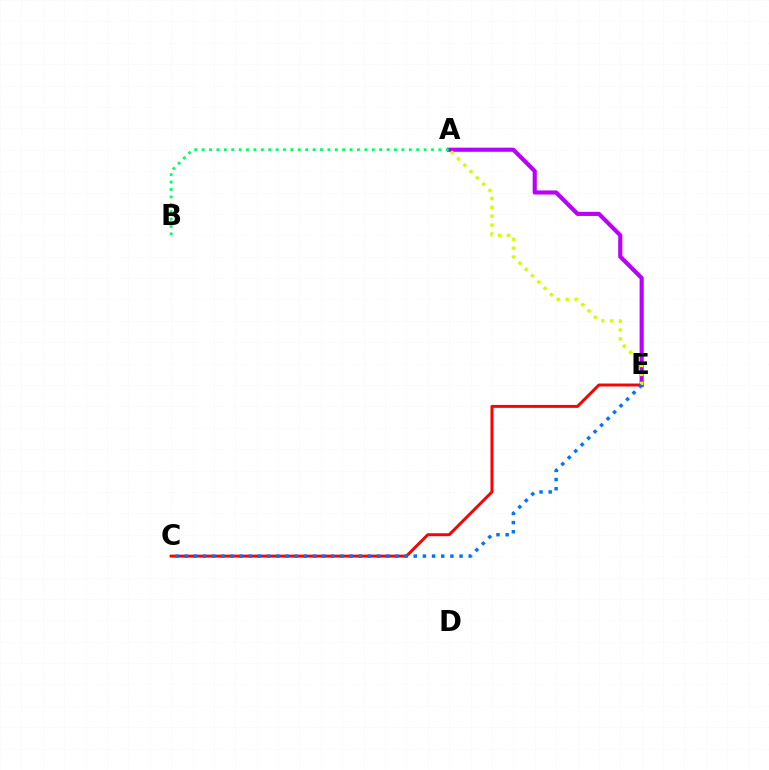{('A', 'E'): [{'color': '#b900ff', 'line_style': 'solid', 'thickness': 2.97}, {'color': '#d1ff00', 'line_style': 'dotted', 'thickness': 2.42}], ('A', 'B'): [{'color': '#00ff5c', 'line_style': 'dotted', 'thickness': 2.01}], ('C', 'E'): [{'color': '#ff0000', 'line_style': 'solid', 'thickness': 2.12}, {'color': '#0074ff', 'line_style': 'dotted', 'thickness': 2.49}]}